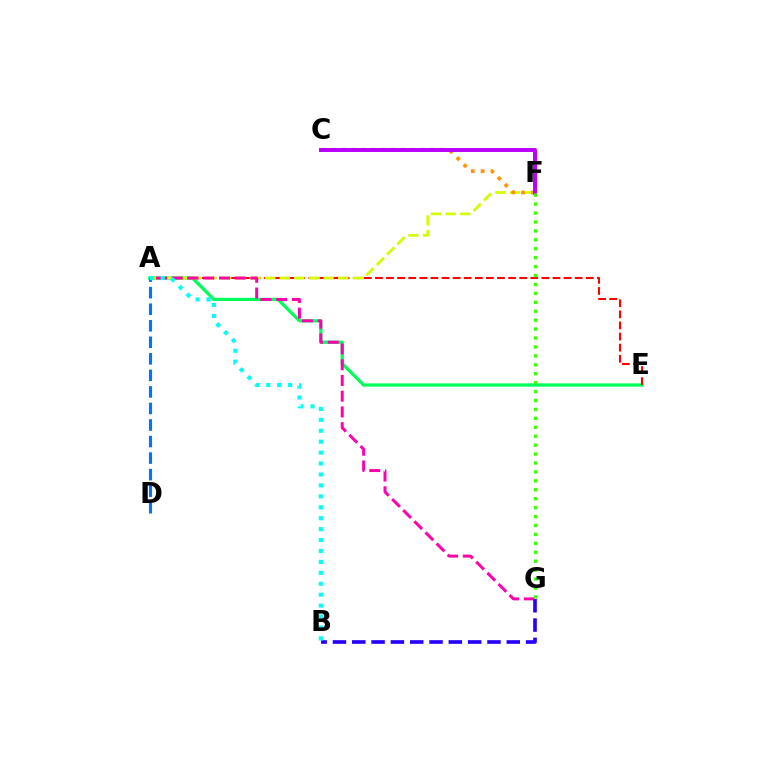{('A', 'E'): [{'color': '#00ff5c', 'line_style': 'solid', 'thickness': 2.34}, {'color': '#ff0000', 'line_style': 'dashed', 'thickness': 1.51}], ('A', 'F'): [{'color': '#d1ff00', 'line_style': 'dashed', 'thickness': 1.99}], ('A', 'G'): [{'color': '#ff00ac', 'line_style': 'dashed', 'thickness': 2.14}], ('B', 'G'): [{'color': '#2500ff', 'line_style': 'dashed', 'thickness': 2.62}], ('A', 'D'): [{'color': '#0074ff', 'line_style': 'dashed', 'thickness': 2.25}], ('C', 'F'): [{'color': '#ff9400', 'line_style': 'dotted', 'thickness': 2.68}, {'color': '#b900ff', 'line_style': 'solid', 'thickness': 2.84}], ('A', 'B'): [{'color': '#00fff6', 'line_style': 'dotted', 'thickness': 2.97}], ('F', 'G'): [{'color': '#3dff00', 'line_style': 'dotted', 'thickness': 2.43}]}